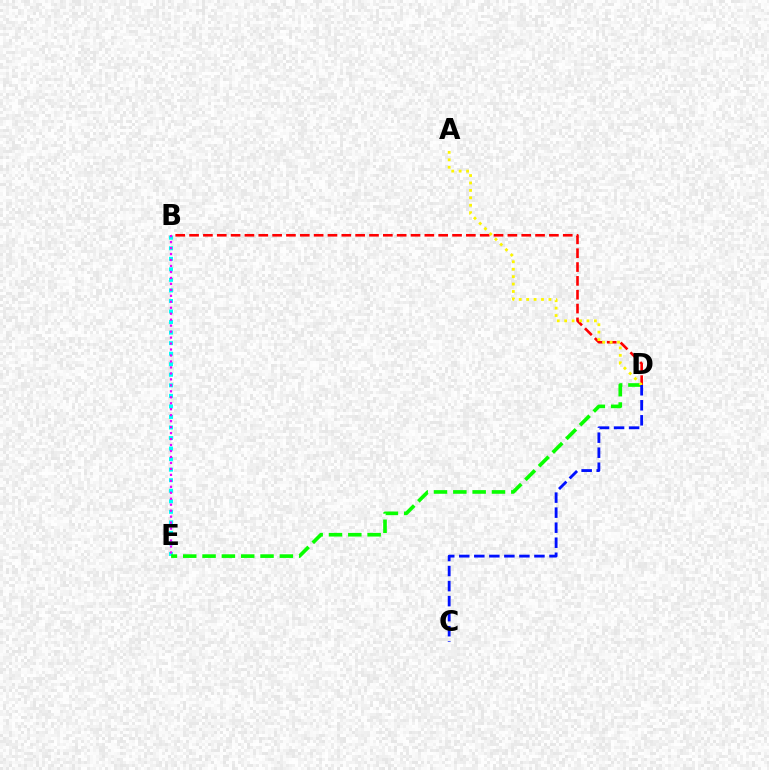{('B', 'E'): [{'color': '#00fff6', 'line_style': 'dotted', 'thickness': 2.86}, {'color': '#ee00ff', 'line_style': 'dotted', 'thickness': 1.62}], ('B', 'D'): [{'color': '#ff0000', 'line_style': 'dashed', 'thickness': 1.88}], ('D', 'E'): [{'color': '#08ff00', 'line_style': 'dashed', 'thickness': 2.63}], ('A', 'D'): [{'color': '#fcf500', 'line_style': 'dotted', 'thickness': 2.02}], ('C', 'D'): [{'color': '#0010ff', 'line_style': 'dashed', 'thickness': 2.04}]}